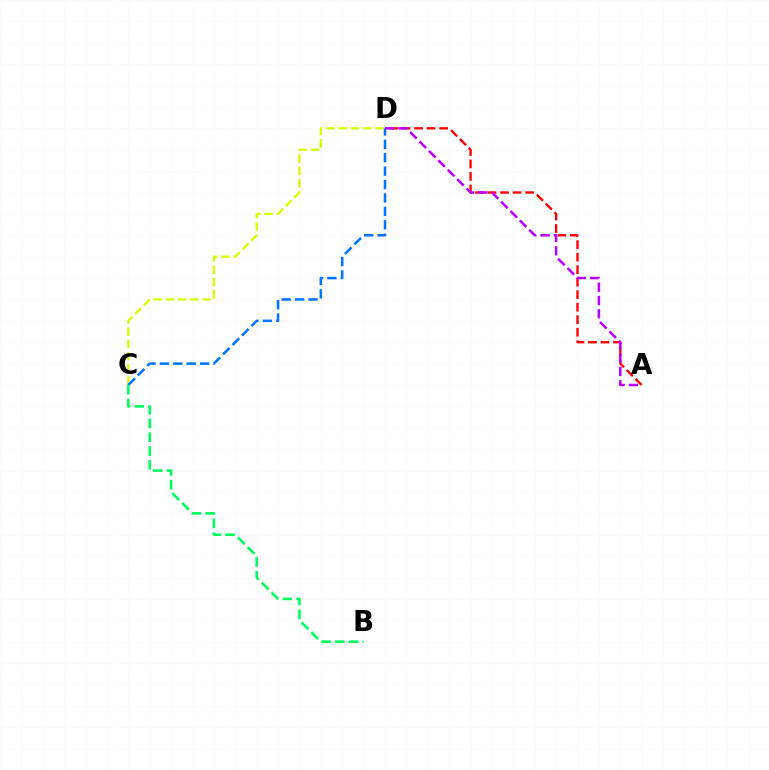{('A', 'D'): [{'color': '#ff0000', 'line_style': 'dashed', 'thickness': 1.7}, {'color': '#b900ff', 'line_style': 'dashed', 'thickness': 1.81}], ('C', 'D'): [{'color': '#d1ff00', 'line_style': 'dashed', 'thickness': 1.67}, {'color': '#0074ff', 'line_style': 'dashed', 'thickness': 1.82}], ('B', 'C'): [{'color': '#00ff5c', 'line_style': 'dashed', 'thickness': 1.87}]}